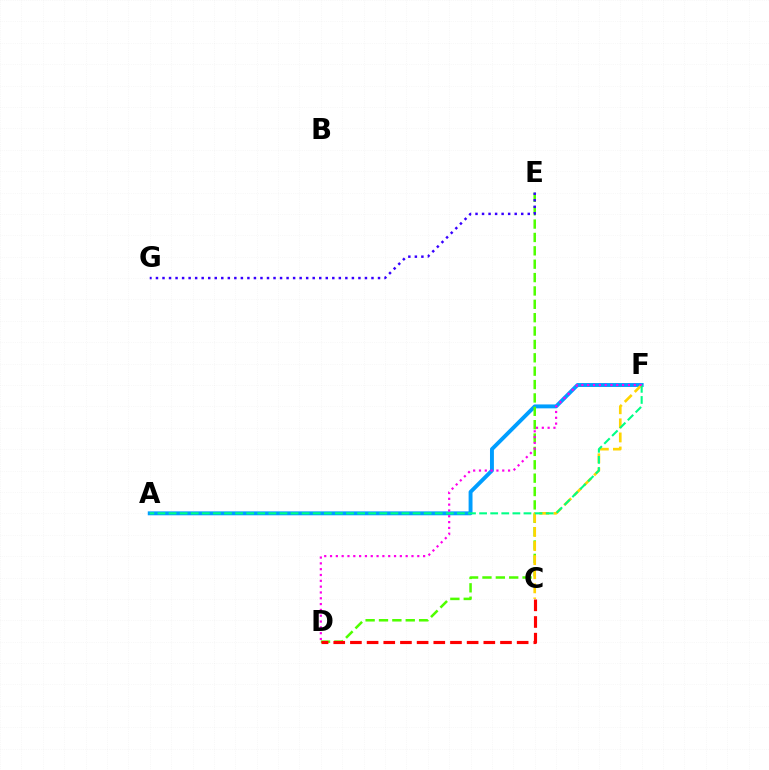{('A', 'F'): [{'color': '#009eff', 'line_style': 'solid', 'thickness': 2.81}, {'color': '#00ff86', 'line_style': 'dashed', 'thickness': 1.51}], ('D', 'E'): [{'color': '#4fff00', 'line_style': 'dashed', 'thickness': 1.82}], ('E', 'G'): [{'color': '#3700ff', 'line_style': 'dotted', 'thickness': 1.77}], ('C', 'F'): [{'color': '#ffd500', 'line_style': 'dashed', 'thickness': 1.91}], ('C', 'D'): [{'color': '#ff0000', 'line_style': 'dashed', 'thickness': 2.27}], ('D', 'F'): [{'color': '#ff00ed', 'line_style': 'dotted', 'thickness': 1.58}]}